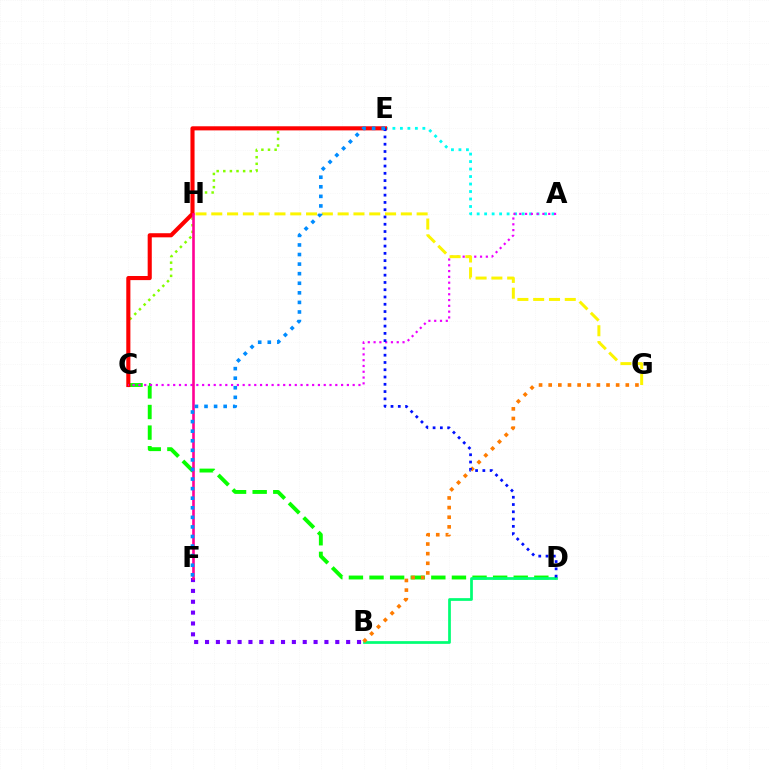{('A', 'E'): [{'color': '#00fff6', 'line_style': 'dotted', 'thickness': 2.03}], ('C', 'D'): [{'color': '#08ff00', 'line_style': 'dashed', 'thickness': 2.8}], ('B', 'F'): [{'color': '#7200ff', 'line_style': 'dotted', 'thickness': 2.95}], ('C', 'E'): [{'color': '#84ff00', 'line_style': 'dotted', 'thickness': 1.8}, {'color': '#ff0000', 'line_style': 'solid', 'thickness': 2.96}], ('B', 'D'): [{'color': '#00ff74', 'line_style': 'solid', 'thickness': 1.96}], ('B', 'G'): [{'color': '#ff7c00', 'line_style': 'dotted', 'thickness': 2.62}], ('A', 'C'): [{'color': '#ee00ff', 'line_style': 'dotted', 'thickness': 1.57}], ('G', 'H'): [{'color': '#fcf500', 'line_style': 'dashed', 'thickness': 2.15}], ('D', 'E'): [{'color': '#0010ff', 'line_style': 'dotted', 'thickness': 1.98}], ('F', 'H'): [{'color': '#ff0094', 'line_style': 'solid', 'thickness': 1.88}], ('E', 'F'): [{'color': '#008cff', 'line_style': 'dotted', 'thickness': 2.6}]}